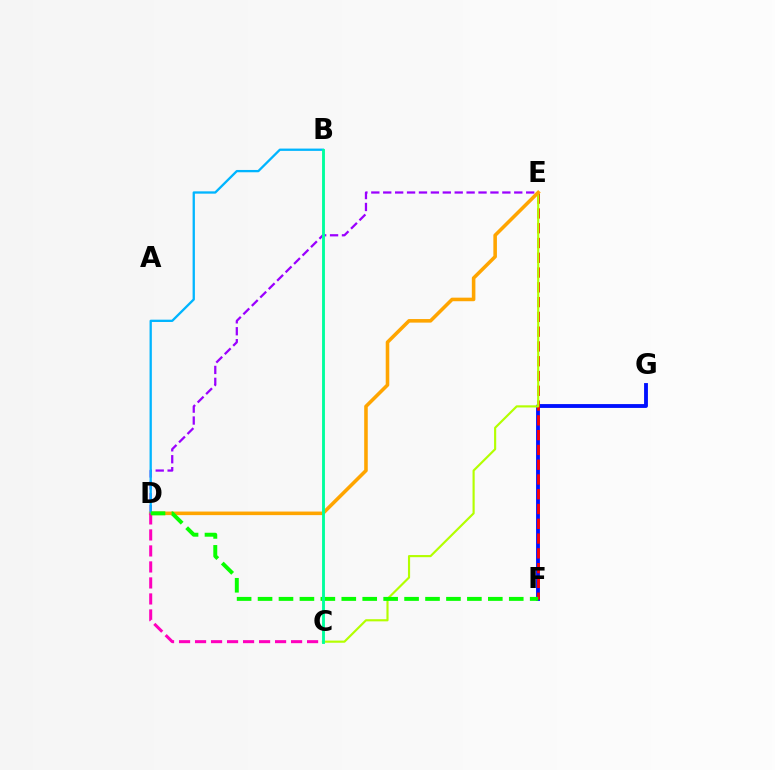{('D', 'E'): [{'color': '#9b00ff', 'line_style': 'dashed', 'thickness': 1.62}, {'color': '#ffa500', 'line_style': 'solid', 'thickness': 2.57}], ('F', 'G'): [{'color': '#0010ff', 'line_style': 'solid', 'thickness': 2.77}], ('E', 'F'): [{'color': '#ff0000', 'line_style': 'dashed', 'thickness': 2.01}], ('C', 'E'): [{'color': '#b3ff00', 'line_style': 'solid', 'thickness': 1.55}], ('B', 'D'): [{'color': '#00b5ff', 'line_style': 'solid', 'thickness': 1.66}], ('C', 'D'): [{'color': '#ff00bd', 'line_style': 'dashed', 'thickness': 2.17}], ('D', 'F'): [{'color': '#08ff00', 'line_style': 'dashed', 'thickness': 2.84}], ('B', 'C'): [{'color': '#00ff9d', 'line_style': 'solid', 'thickness': 2.07}]}